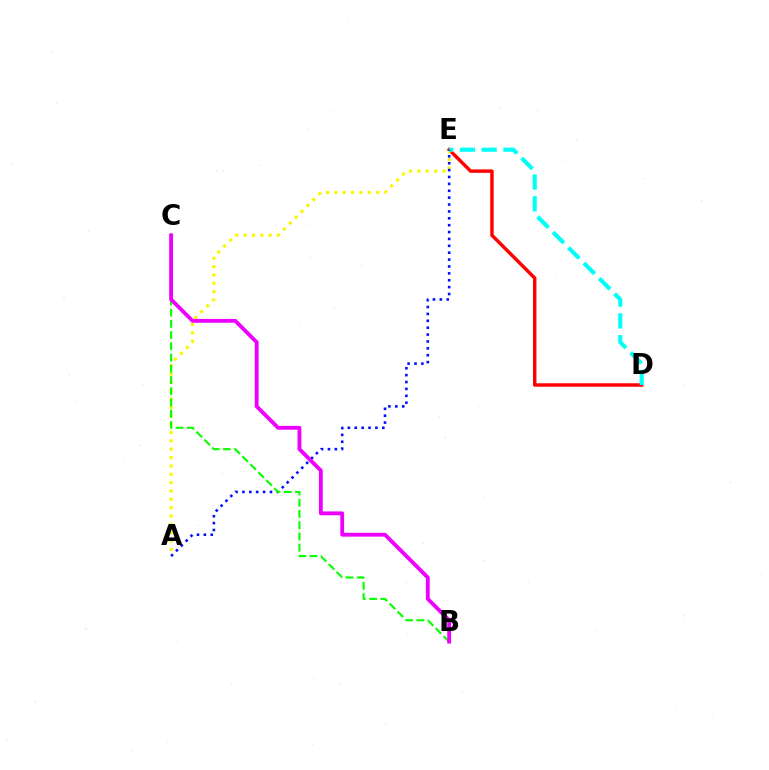{('D', 'E'): [{'color': '#ff0000', 'line_style': 'solid', 'thickness': 2.48}, {'color': '#00fff6', 'line_style': 'dashed', 'thickness': 2.96}], ('A', 'E'): [{'color': '#fcf500', 'line_style': 'dotted', 'thickness': 2.27}, {'color': '#0010ff', 'line_style': 'dotted', 'thickness': 1.87}], ('B', 'C'): [{'color': '#08ff00', 'line_style': 'dashed', 'thickness': 1.53}, {'color': '#ee00ff', 'line_style': 'solid', 'thickness': 2.76}]}